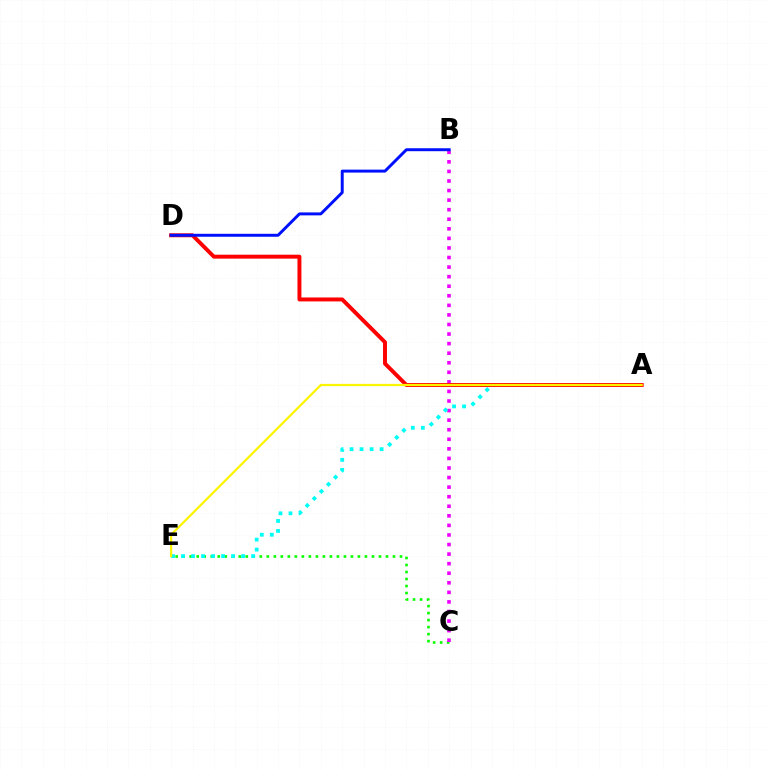{('C', 'E'): [{'color': '#08ff00', 'line_style': 'dotted', 'thickness': 1.9}], ('B', 'C'): [{'color': '#ee00ff', 'line_style': 'dotted', 'thickness': 2.6}], ('A', 'E'): [{'color': '#00fff6', 'line_style': 'dotted', 'thickness': 2.72}, {'color': '#fcf500', 'line_style': 'solid', 'thickness': 1.62}], ('A', 'D'): [{'color': '#ff0000', 'line_style': 'solid', 'thickness': 2.83}], ('B', 'D'): [{'color': '#0010ff', 'line_style': 'solid', 'thickness': 2.13}]}